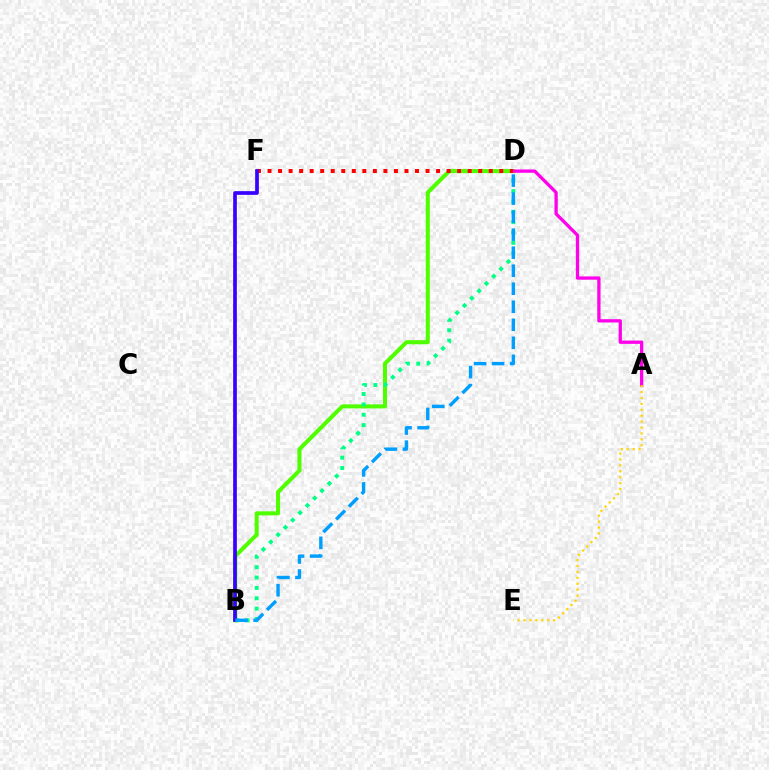{('B', 'D'): [{'color': '#4fff00', 'line_style': 'solid', 'thickness': 2.91}, {'color': '#00ff86', 'line_style': 'dotted', 'thickness': 2.81}, {'color': '#009eff', 'line_style': 'dashed', 'thickness': 2.45}], ('A', 'D'): [{'color': '#ff00ed', 'line_style': 'solid', 'thickness': 2.37}], ('D', 'F'): [{'color': '#ff0000', 'line_style': 'dotted', 'thickness': 2.86}], ('B', 'F'): [{'color': '#3700ff', 'line_style': 'solid', 'thickness': 2.66}], ('A', 'E'): [{'color': '#ffd500', 'line_style': 'dotted', 'thickness': 1.61}]}